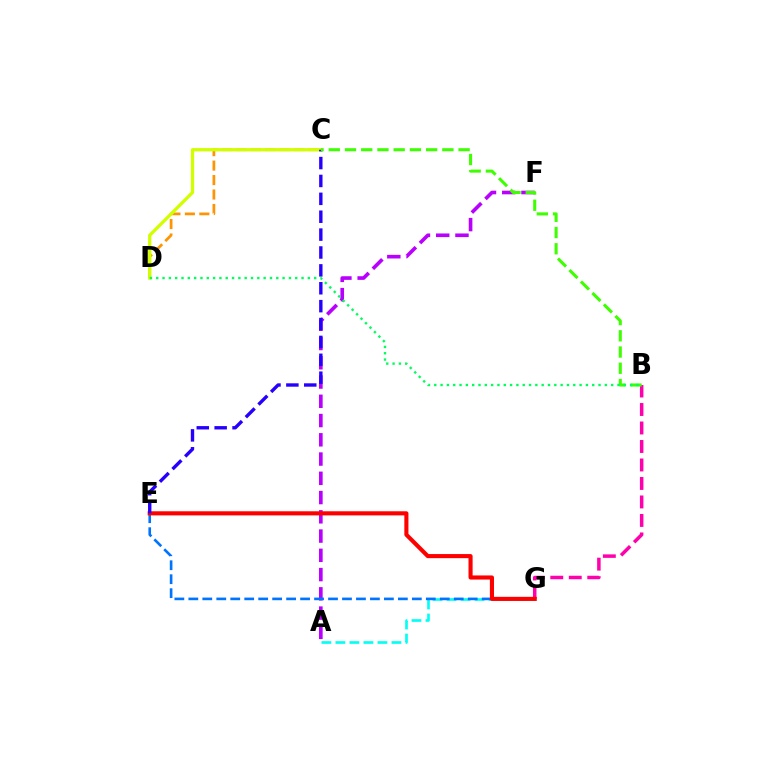{('C', 'D'): [{'color': '#ff9400', 'line_style': 'dashed', 'thickness': 1.96}, {'color': '#d1ff00', 'line_style': 'solid', 'thickness': 2.35}], ('A', 'G'): [{'color': '#00fff6', 'line_style': 'dashed', 'thickness': 1.9}], ('B', 'G'): [{'color': '#ff00ac', 'line_style': 'dashed', 'thickness': 2.51}], ('A', 'F'): [{'color': '#b900ff', 'line_style': 'dashed', 'thickness': 2.62}], ('E', 'G'): [{'color': '#0074ff', 'line_style': 'dashed', 'thickness': 1.9}, {'color': '#ff0000', 'line_style': 'solid', 'thickness': 2.96}], ('C', 'E'): [{'color': '#2500ff', 'line_style': 'dashed', 'thickness': 2.43}], ('B', 'C'): [{'color': '#3dff00', 'line_style': 'dashed', 'thickness': 2.2}], ('B', 'D'): [{'color': '#00ff5c', 'line_style': 'dotted', 'thickness': 1.72}]}